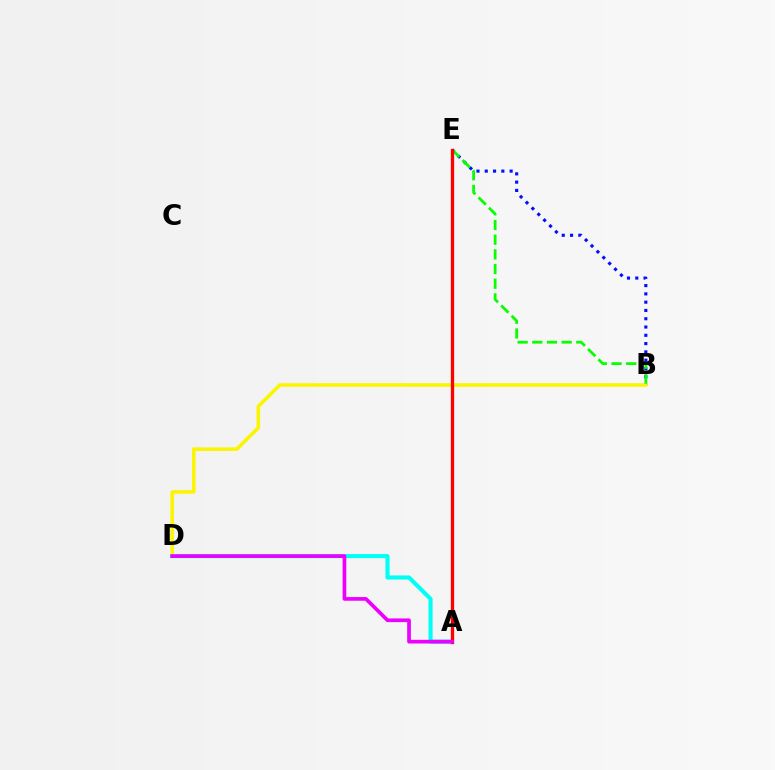{('B', 'E'): [{'color': '#0010ff', 'line_style': 'dotted', 'thickness': 2.25}, {'color': '#08ff00', 'line_style': 'dashed', 'thickness': 1.99}], ('B', 'D'): [{'color': '#fcf500', 'line_style': 'solid', 'thickness': 2.57}], ('A', 'D'): [{'color': '#00fff6', 'line_style': 'solid', 'thickness': 2.95}, {'color': '#ee00ff', 'line_style': 'solid', 'thickness': 2.66}], ('A', 'E'): [{'color': '#ff0000', 'line_style': 'solid', 'thickness': 2.38}]}